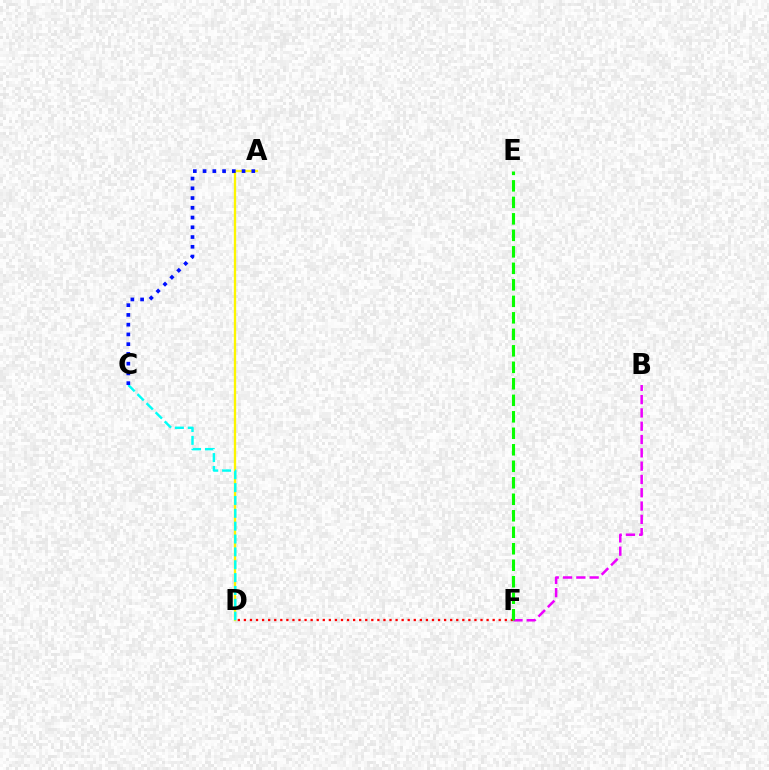{('A', 'D'): [{'color': '#fcf500', 'line_style': 'solid', 'thickness': 1.67}], ('D', 'F'): [{'color': '#ff0000', 'line_style': 'dotted', 'thickness': 1.65}], ('B', 'F'): [{'color': '#ee00ff', 'line_style': 'dashed', 'thickness': 1.81}], ('C', 'D'): [{'color': '#00fff6', 'line_style': 'dashed', 'thickness': 1.75}], ('A', 'C'): [{'color': '#0010ff', 'line_style': 'dotted', 'thickness': 2.65}], ('E', 'F'): [{'color': '#08ff00', 'line_style': 'dashed', 'thickness': 2.24}]}